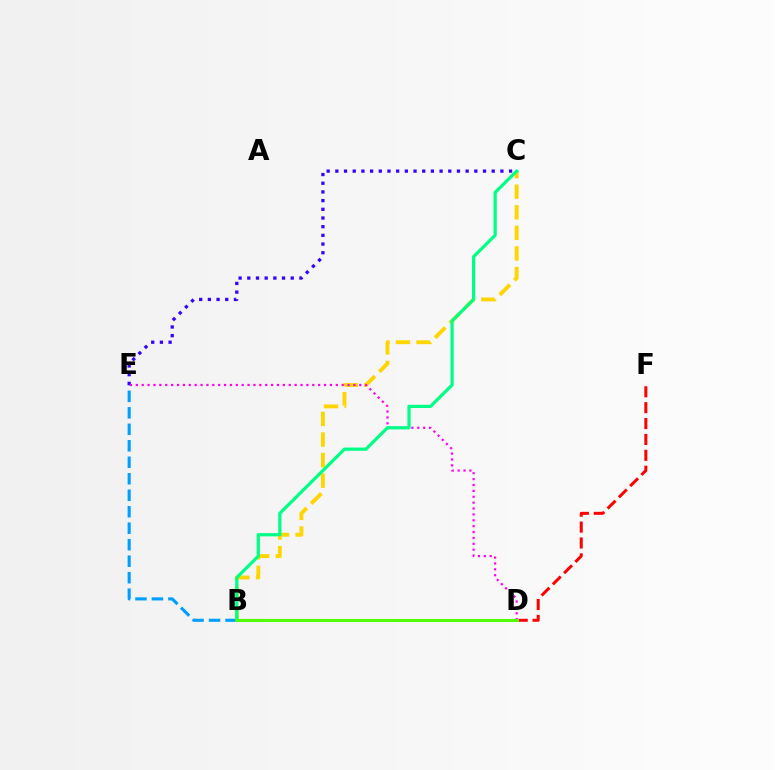{('D', 'F'): [{'color': '#ff0000', 'line_style': 'dashed', 'thickness': 2.16}], ('B', 'E'): [{'color': '#009eff', 'line_style': 'dashed', 'thickness': 2.24}], ('C', 'E'): [{'color': '#3700ff', 'line_style': 'dotted', 'thickness': 2.36}], ('B', 'C'): [{'color': '#ffd500', 'line_style': 'dashed', 'thickness': 2.8}, {'color': '#00ff86', 'line_style': 'solid', 'thickness': 2.33}], ('D', 'E'): [{'color': '#ff00ed', 'line_style': 'dotted', 'thickness': 1.6}], ('B', 'D'): [{'color': '#4fff00', 'line_style': 'solid', 'thickness': 2.19}]}